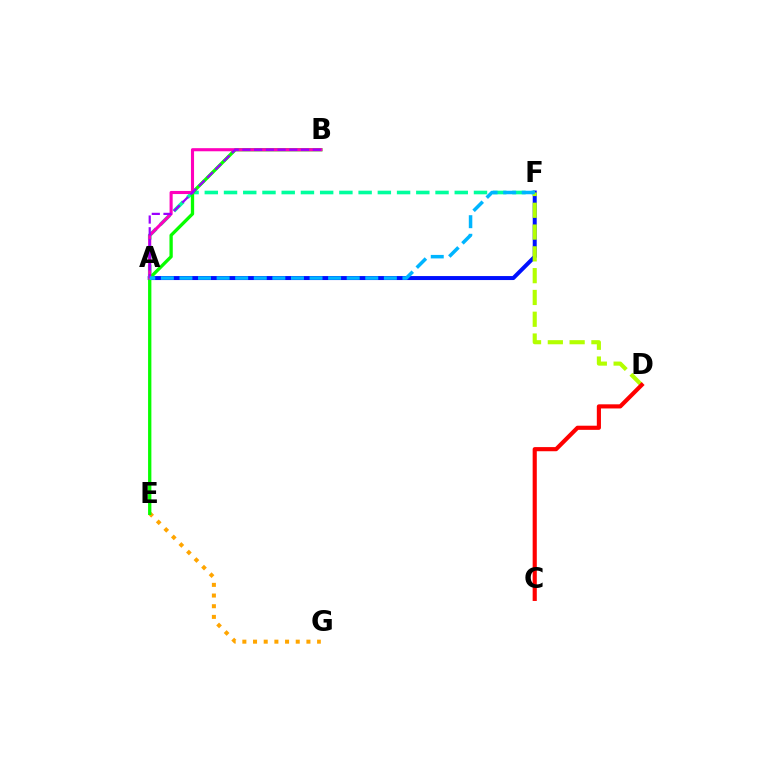{('A', 'F'): [{'color': '#0010ff', 'line_style': 'solid', 'thickness': 2.87}, {'color': '#00ff9d', 'line_style': 'dashed', 'thickness': 2.61}, {'color': '#00b5ff', 'line_style': 'dashed', 'thickness': 2.52}], ('E', 'G'): [{'color': '#ffa500', 'line_style': 'dotted', 'thickness': 2.9}], ('D', 'F'): [{'color': '#b3ff00', 'line_style': 'dashed', 'thickness': 2.96}], ('B', 'E'): [{'color': '#08ff00', 'line_style': 'solid', 'thickness': 2.38}], ('A', 'B'): [{'color': '#ff00bd', 'line_style': 'solid', 'thickness': 2.23}, {'color': '#9b00ff', 'line_style': 'dashed', 'thickness': 1.59}], ('C', 'D'): [{'color': '#ff0000', 'line_style': 'solid', 'thickness': 2.98}]}